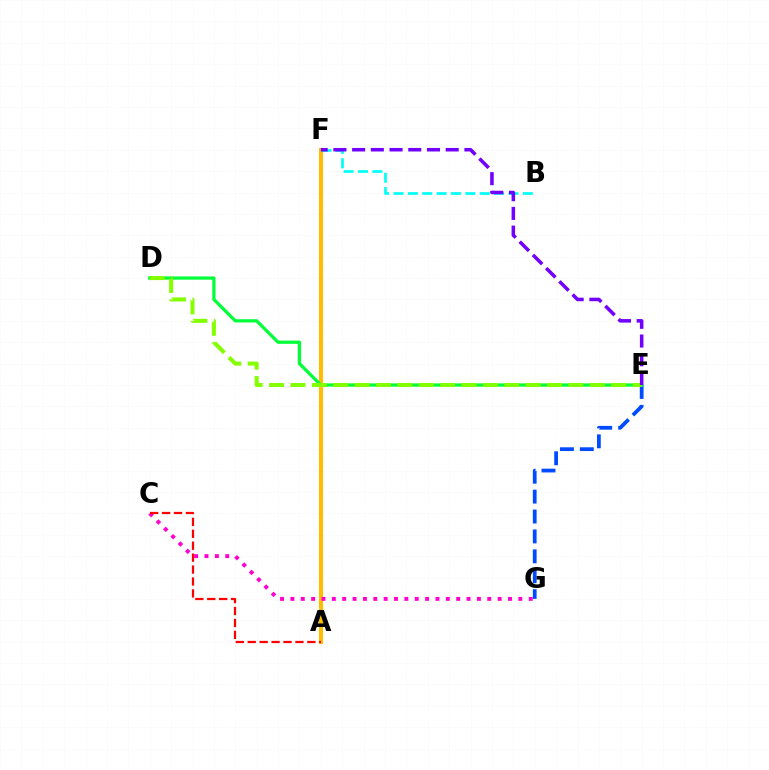{('A', 'F'): [{'color': '#ffbd00', 'line_style': 'solid', 'thickness': 2.93}], ('C', 'G'): [{'color': '#ff00cf', 'line_style': 'dotted', 'thickness': 2.82}], ('E', 'G'): [{'color': '#004bff', 'line_style': 'dashed', 'thickness': 2.7}], ('B', 'F'): [{'color': '#00fff6', 'line_style': 'dashed', 'thickness': 1.95}], ('A', 'C'): [{'color': '#ff0000', 'line_style': 'dashed', 'thickness': 1.62}], ('D', 'E'): [{'color': '#00ff39', 'line_style': 'solid', 'thickness': 2.34}, {'color': '#84ff00', 'line_style': 'dashed', 'thickness': 2.9}], ('E', 'F'): [{'color': '#7200ff', 'line_style': 'dashed', 'thickness': 2.54}]}